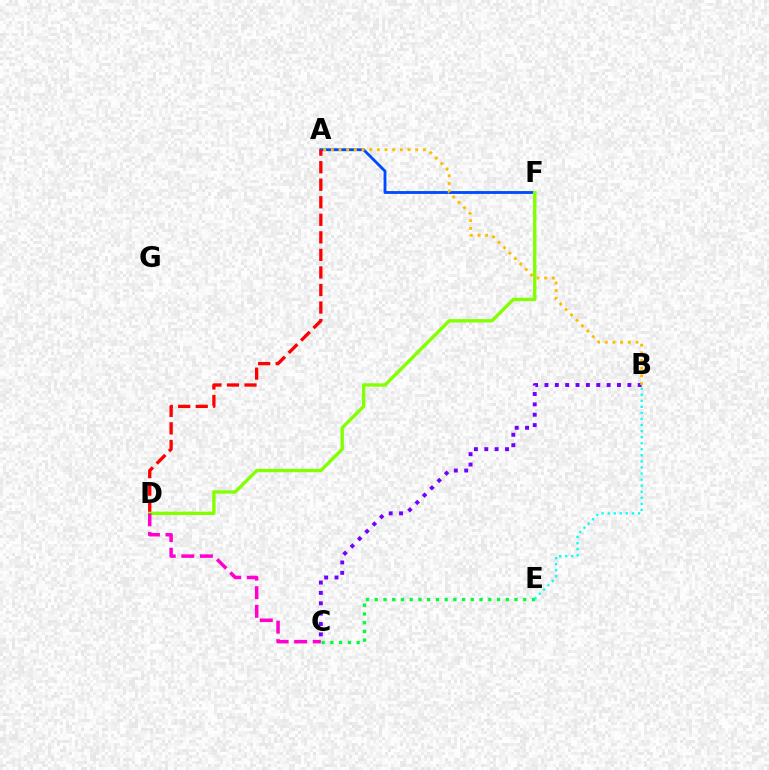{('A', 'F'): [{'color': '#004bff', 'line_style': 'solid', 'thickness': 2.05}], ('A', 'D'): [{'color': '#ff0000', 'line_style': 'dashed', 'thickness': 2.38}], ('D', 'F'): [{'color': '#84ff00', 'line_style': 'solid', 'thickness': 2.41}], ('B', 'C'): [{'color': '#7200ff', 'line_style': 'dotted', 'thickness': 2.82}], ('C', 'E'): [{'color': '#00ff39', 'line_style': 'dotted', 'thickness': 2.37}], ('B', 'E'): [{'color': '#00fff6', 'line_style': 'dotted', 'thickness': 1.65}], ('C', 'D'): [{'color': '#ff00cf', 'line_style': 'dashed', 'thickness': 2.53}], ('A', 'B'): [{'color': '#ffbd00', 'line_style': 'dotted', 'thickness': 2.08}]}